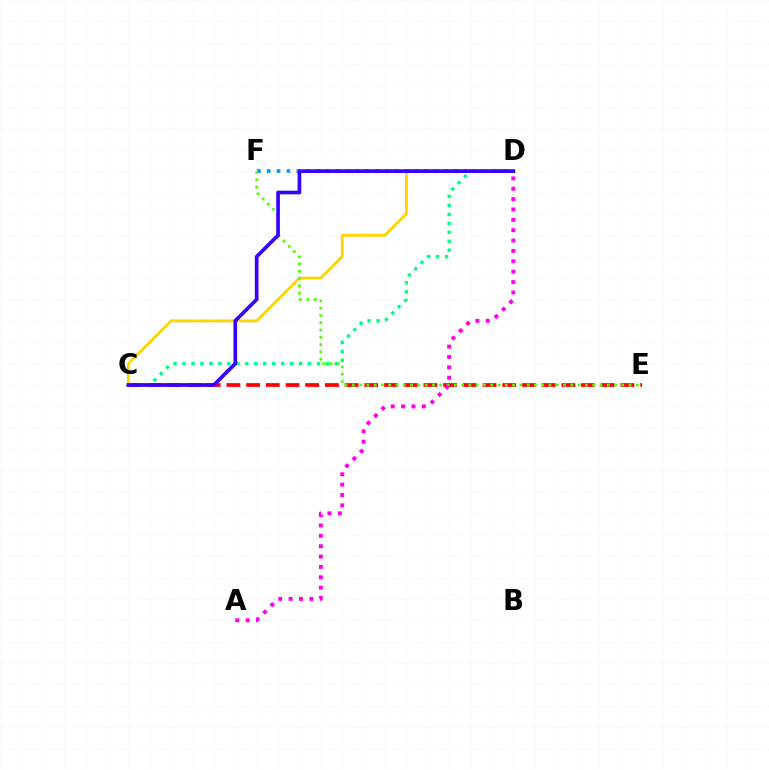{('C', 'D'): [{'color': '#ffd500', 'line_style': 'solid', 'thickness': 2.04}, {'color': '#00ff86', 'line_style': 'dotted', 'thickness': 2.44}, {'color': '#3700ff', 'line_style': 'solid', 'thickness': 2.65}], ('C', 'E'): [{'color': '#ff0000', 'line_style': 'dashed', 'thickness': 2.68}], ('D', 'F'): [{'color': '#009eff', 'line_style': 'dotted', 'thickness': 2.68}], ('E', 'F'): [{'color': '#4fff00', 'line_style': 'dotted', 'thickness': 1.98}], ('A', 'D'): [{'color': '#ff00ed', 'line_style': 'dotted', 'thickness': 2.82}]}